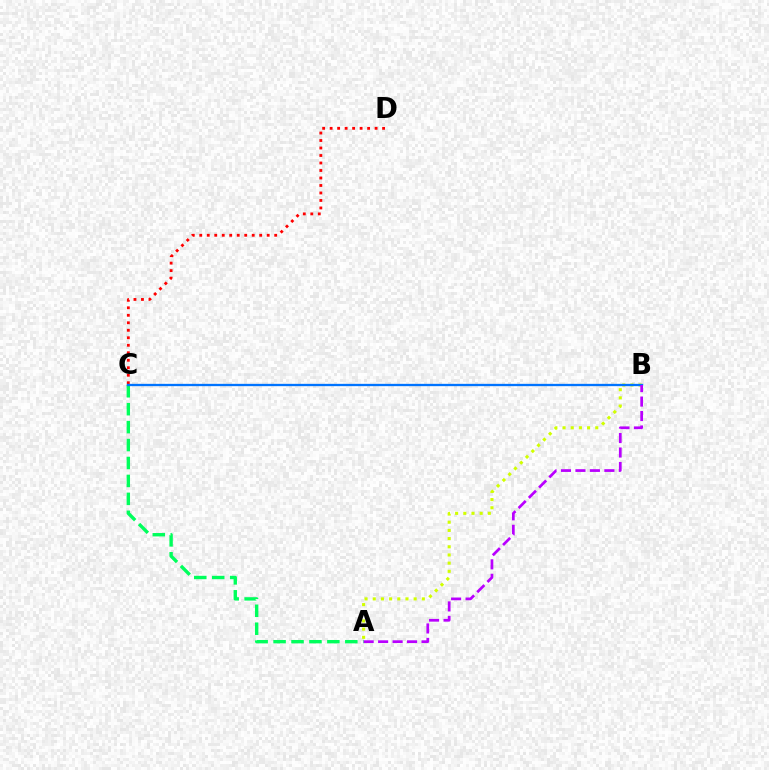{('A', 'B'): [{'color': '#d1ff00', 'line_style': 'dotted', 'thickness': 2.22}, {'color': '#b900ff', 'line_style': 'dashed', 'thickness': 1.97}], ('C', 'D'): [{'color': '#ff0000', 'line_style': 'dotted', 'thickness': 2.04}], ('A', 'C'): [{'color': '#00ff5c', 'line_style': 'dashed', 'thickness': 2.44}], ('B', 'C'): [{'color': '#0074ff', 'line_style': 'solid', 'thickness': 1.66}]}